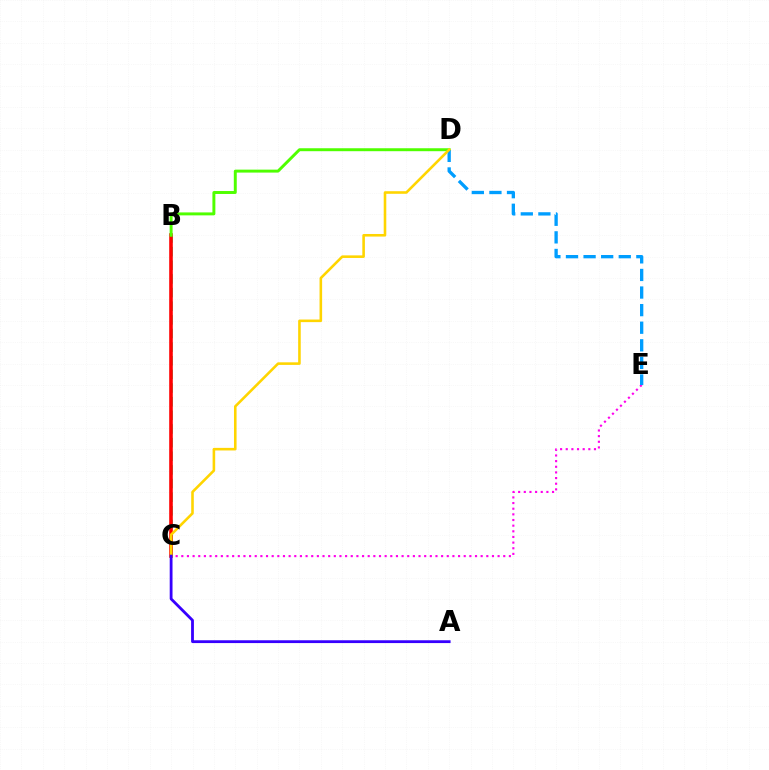{('C', 'E'): [{'color': '#ff00ed', 'line_style': 'dotted', 'thickness': 1.53}], ('B', 'C'): [{'color': '#00ff86', 'line_style': 'dashed', 'thickness': 1.85}, {'color': '#ff0000', 'line_style': 'solid', 'thickness': 2.58}], ('B', 'D'): [{'color': '#4fff00', 'line_style': 'solid', 'thickness': 2.12}], ('D', 'E'): [{'color': '#009eff', 'line_style': 'dashed', 'thickness': 2.39}], ('C', 'D'): [{'color': '#ffd500', 'line_style': 'solid', 'thickness': 1.86}], ('A', 'C'): [{'color': '#3700ff', 'line_style': 'solid', 'thickness': 2.02}]}